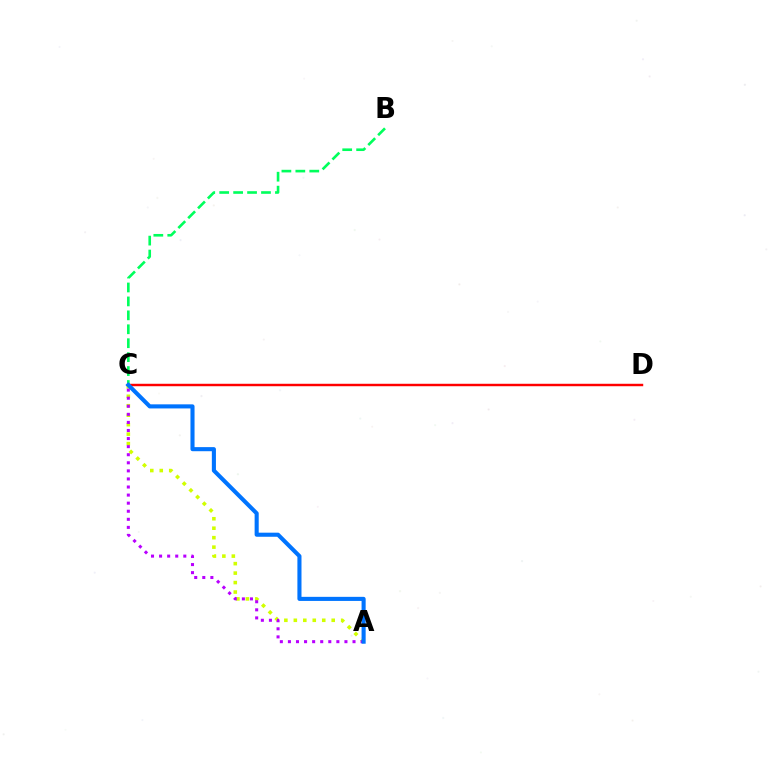{('A', 'C'): [{'color': '#d1ff00', 'line_style': 'dotted', 'thickness': 2.57}, {'color': '#b900ff', 'line_style': 'dotted', 'thickness': 2.19}, {'color': '#0074ff', 'line_style': 'solid', 'thickness': 2.94}], ('B', 'C'): [{'color': '#00ff5c', 'line_style': 'dashed', 'thickness': 1.89}], ('C', 'D'): [{'color': '#ff0000', 'line_style': 'solid', 'thickness': 1.76}]}